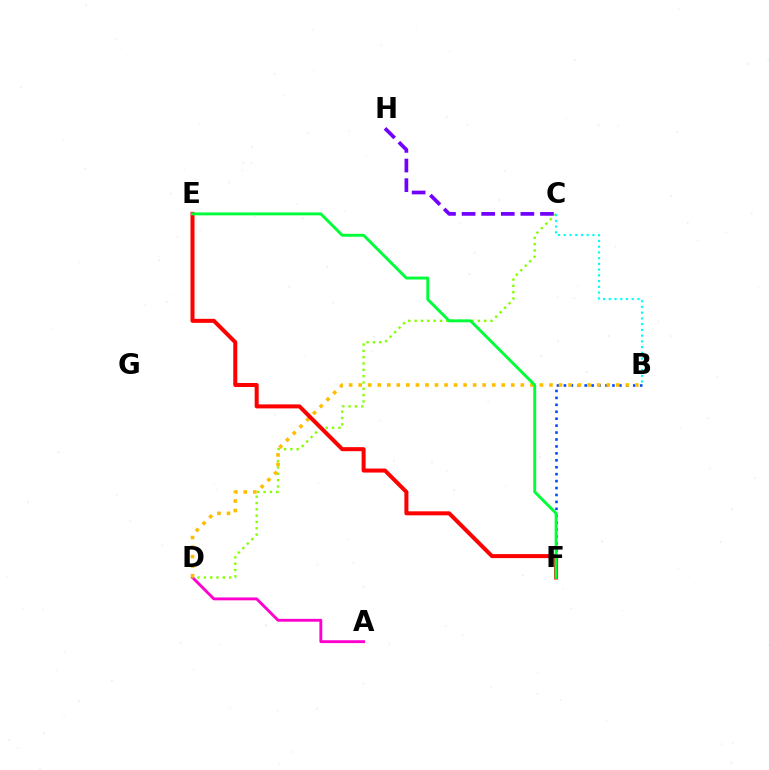{('B', 'F'): [{'color': '#004bff', 'line_style': 'dotted', 'thickness': 1.88}], ('A', 'D'): [{'color': '#ff00cf', 'line_style': 'solid', 'thickness': 2.07}], ('C', 'H'): [{'color': '#7200ff', 'line_style': 'dashed', 'thickness': 2.66}], ('C', 'D'): [{'color': '#84ff00', 'line_style': 'dotted', 'thickness': 1.72}], ('B', 'C'): [{'color': '#00fff6', 'line_style': 'dotted', 'thickness': 1.56}], ('B', 'D'): [{'color': '#ffbd00', 'line_style': 'dotted', 'thickness': 2.59}], ('E', 'F'): [{'color': '#ff0000', 'line_style': 'solid', 'thickness': 2.89}, {'color': '#00ff39', 'line_style': 'solid', 'thickness': 2.1}]}